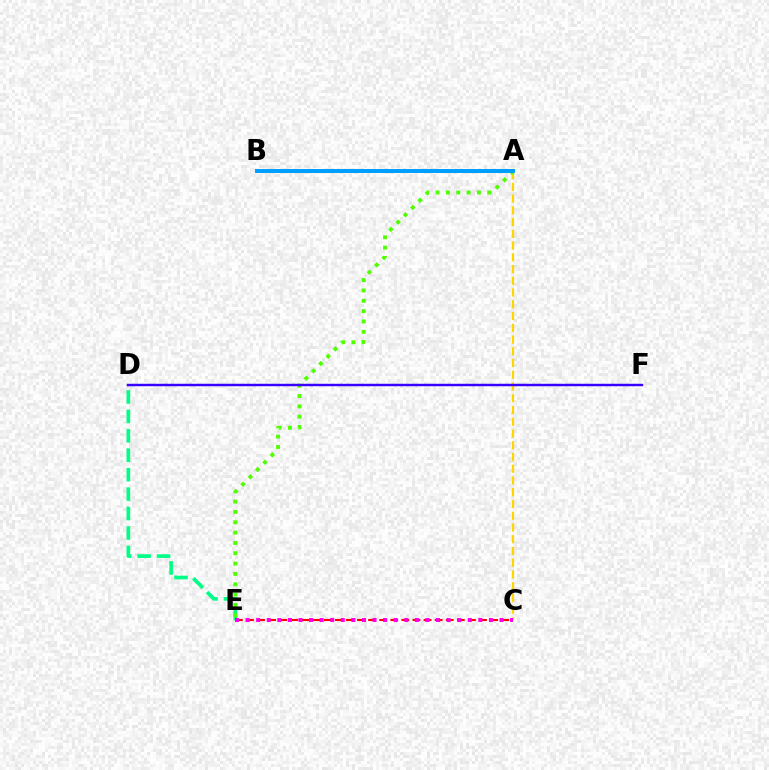{('C', 'E'): [{'color': '#ff0000', 'line_style': 'dashed', 'thickness': 1.51}, {'color': '#ff00ed', 'line_style': 'dotted', 'thickness': 2.87}], ('D', 'E'): [{'color': '#00ff86', 'line_style': 'dashed', 'thickness': 2.64}], ('A', 'C'): [{'color': '#ffd500', 'line_style': 'dashed', 'thickness': 1.6}], ('A', 'E'): [{'color': '#4fff00', 'line_style': 'dotted', 'thickness': 2.81}], ('A', 'B'): [{'color': '#009eff', 'line_style': 'solid', 'thickness': 2.85}], ('D', 'F'): [{'color': '#3700ff', 'line_style': 'solid', 'thickness': 1.76}]}